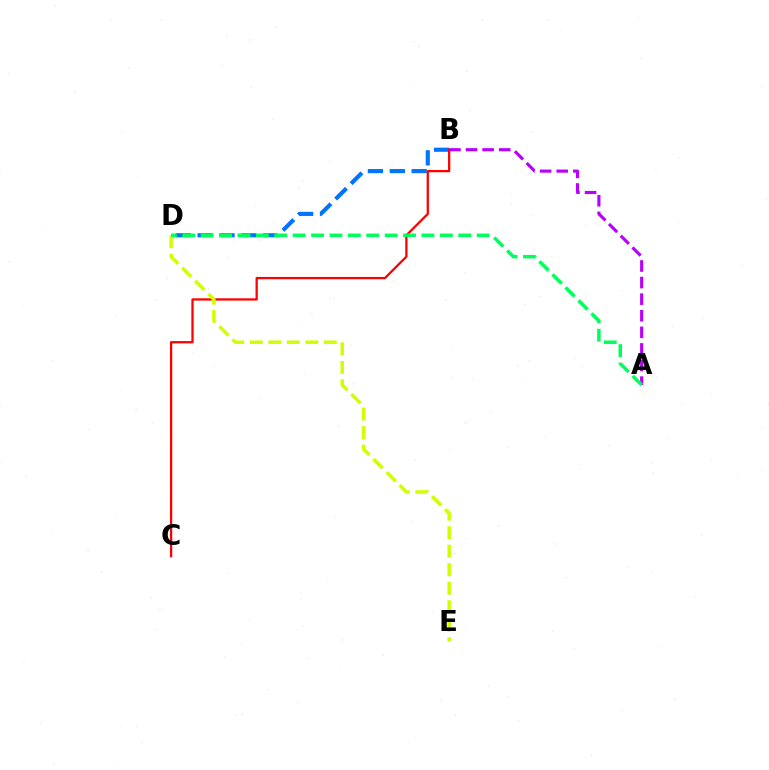{('B', 'D'): [{'color': '#0074ff', 'line_style': 'dashed', 'thickness': 2.97}], ('B', 'C'): [{'color': '#ff0000', 'line_style': 'solid', 'thickness': 1.63}], ('D', 'E'): [{'color': '#d1ff00', 'line_style': 'dashed', 'thickness': 2.51}], ('A', 'B'): [{'color': '#b900ff', 'line_style': 'dashed', 'thickness': 2.25}], ('A', 'D'): [{'color': '#00ff5c', 'line_style': 'dashed', 'thickness': 2.5}]}